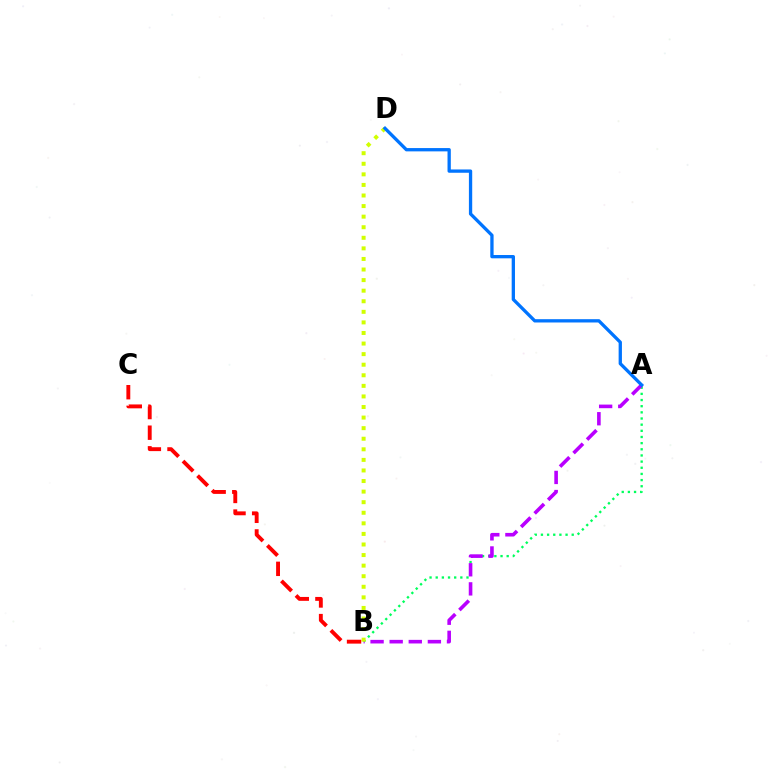{('A', 'B'): [{'color': '#00ff5c', 'line_style': 'dotted', 'thickness': 1.67}, {'color': '#b900ff', 'line_style': 'dashed', 'thickness': 2.6}], ('B', 'D'): [{'color': '#d1ff00', 'line_style': 'dotted', 'thickness': 2.87}], ('A', 'D'): [{'color': '#0074ff', 'line_style': 'solid', 'thickness': 2.38}], ('B', 'C'): [{'color': '#ff0000', 'line_style': 'dashed', 'thickness': 2.8}]}